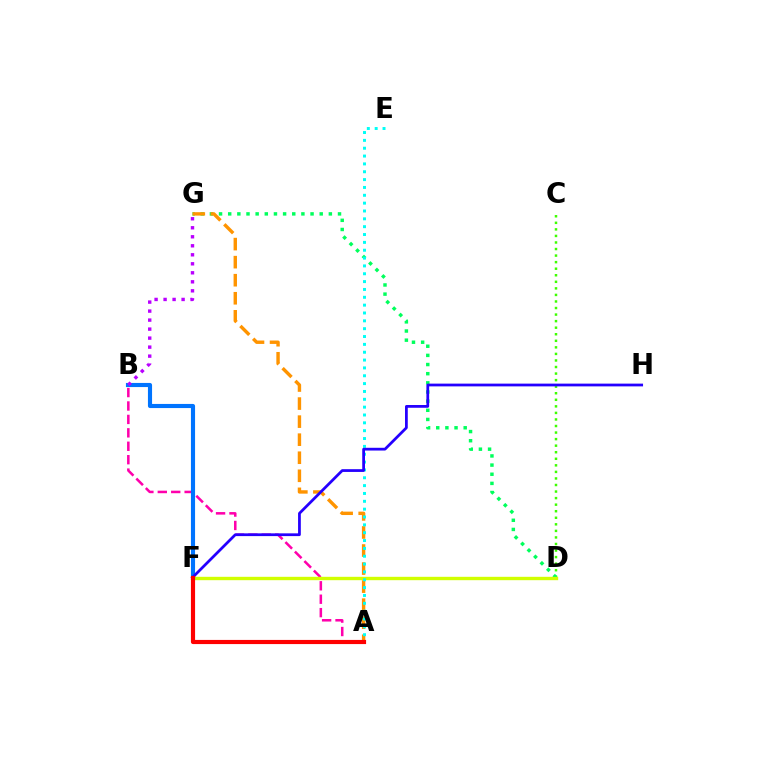{('C', 'D'): [{'color': '#3dff00', 'line_style': 'dotted', 'thickness': 1.78}], ('A', 'B'): [{'color': '#ff00ac', 'line_style': 'dashed', 'thickness': 1.82}], ('D', 'G'): [{'color': '#00ff5c', 'line_style': 'dotted', 'thickness': 2.49}], ('D', 'F'): [{'color': '#d1ff00', 'line_style': 'solid', 'thickness': 2.43}], ('A', 'G'): [{'color': '#ff9400', 'line_style': 'dashed', 'thickness': 2.45}], ('B', 'F'): [{'color': '#0074ff', 'line_style': 'solid', 'thickness': 2.97}], ('A', 'E'): [{'color': '#00fff6', 'line_style': 'dotted', 'thickness': 2.13}], ('F', 'H'): [{'color': '#2500ff', 'line_style': 'solid', 'thickness': 1.99}], ('B', 'G'): [{'color': '#b900ff', 'line_style': 'dotted', 'thickness': 2.45}], ('A', 'F'): [{'color': '#ff0000', 'line_style': 'solid', 'thickness': 2.99}]}